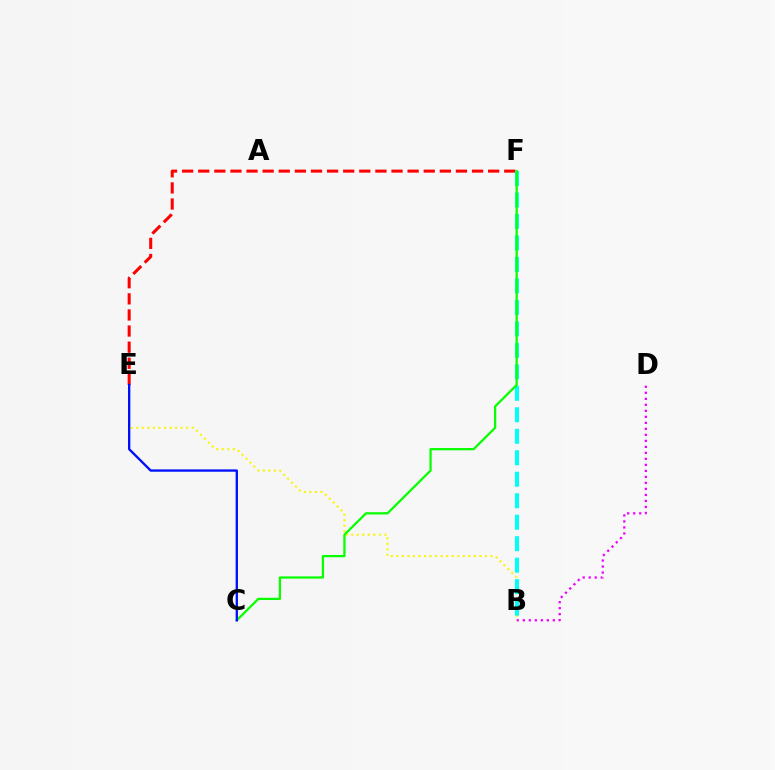{('E', 'F'): [{'color': '#ff0000', 'line_style': 'dashed', 'thickness': 2.19}], ('B', 'D'): [{'color': '#ee00ff', 'line_style': 'dotted', 'thickness': 1.63}], ('B', 'E'): [{'color': '#fcf500', 'line_style': 'dotted', 'thickness': 1.51}], ('B', 'F'): [{'color': '#00fff6', 'line_style': 'dashed', 'thickness': 2.92}], ('C', 'F'): [{'color': '#08ff00', 'line_style': 'solid', 'thickness': 1.63}], ('C', 'E'): [{'color': '#0010ff', 'line_style': 'solid', 'thickness': 1.68}]}